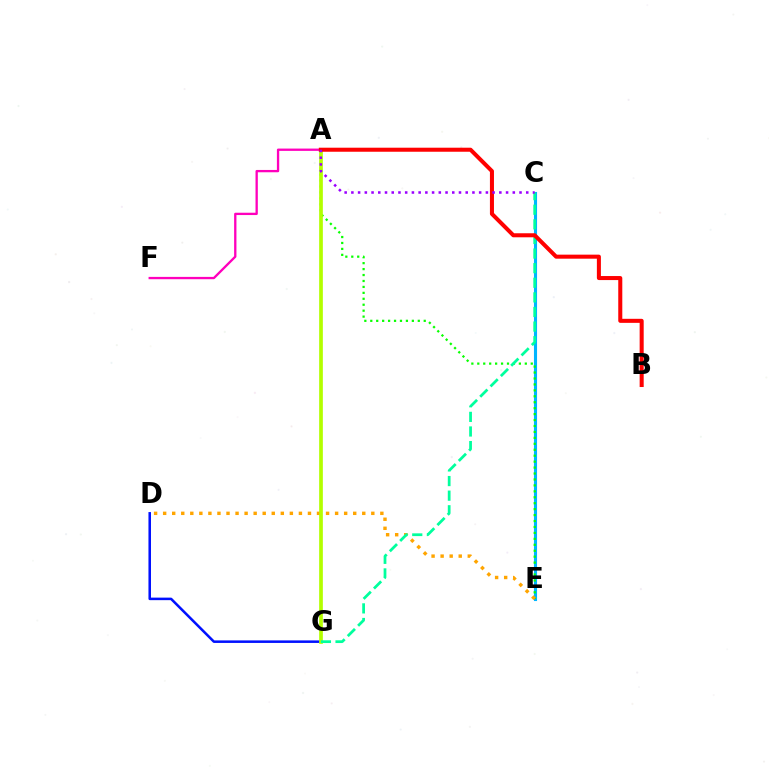{('D', 'G'): [{'color': '#0010ff', 'line_style': 'solid', 'thickness': 1.82}], ('C', 'E'): [{'color': '#00b5ff', 'line_style': 'solid', 'thickness': 2.23}], ('A', 'E'): [{'color': '#08ff00', 'line_style': 'dotted', 'thickness': 1.61}], ('D', 'E'): [{'color': '#ffa500', 'line_style': 'dotted', 'thickness': 2.46}], ('A', 'G'): [{'color': '#b3ff00', 'line_style': 'solid', 'thickness': 2.66}], ('C', 'G'): [{'color': '#00ff9d', 'line_style': 'dashed', 'thickness': 1.98}], ('A', 'F'): [{'color': '#ff00bd', 'line_style': 'solid', 'thickness': 1.67}], ('A', 'B'): [{'color': '#ff0000', 'line_style': 'solid', 'thickness': 2.91}], ('A', 'C'): [{'color': '#9b00ff', 'line_style': 'dotted', 'thickness': 1.83}]}